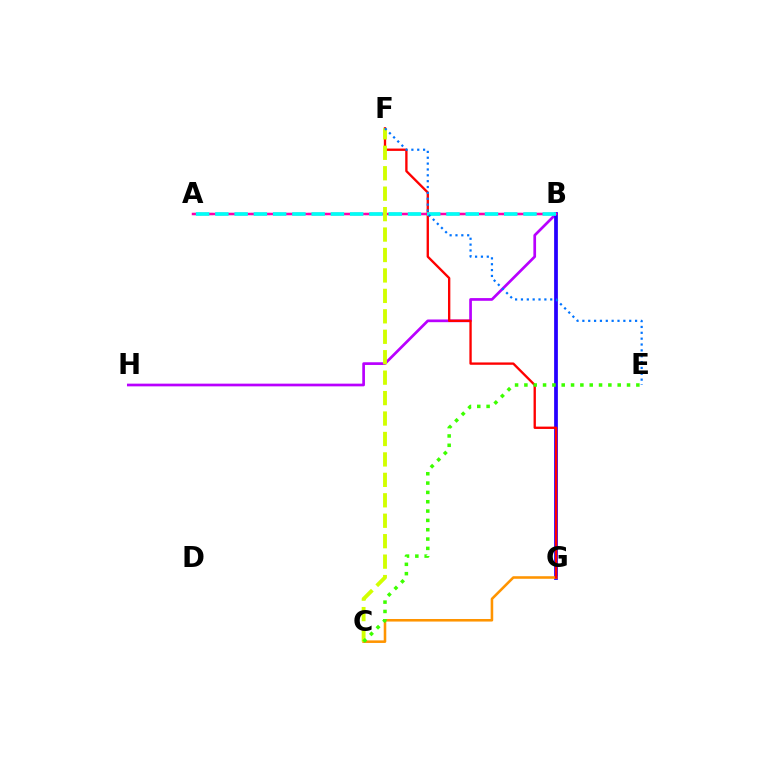{('B', 'H'): [{'color': '#b900ff', 'line_style': 'solid', 'thickness': 1.95}], ('B', 'G'): [{'color': '#2500ff', 'line_style': 'solid', 'thickness': 2.7}], ('C', 'G'): [{'color': '#ff9400', 'line_style': 'solid', 'thickness': 1.85}], ('A', 'B'): [{'color': '#00ff5c', 'line_style': 'dashed', 'thickness': 1.55}, {'color': '#ff00ac', 'line_style': 'solid', 'thickness': 1.79}, {'color': '#00fff6', 'line_style': 'dashed', 'thickness': 2.62}], ('F', 'G'): [{'color': '#ff0000', 'line_style': 'solid', 'thickness': 1.69}], ('C', 'F'): [{'color': '#d1ff00', 'line_style': 'dashed', 'thickness': 2.78}], ('E', 'F'): [{'color': '#0074ff', 'line_style': 'dotted', 'thickness': 1.59}], ('C', 'E'): [{'color': '#3dff00', 'line_style': 'dotted', 'thickness': 2.53}]}